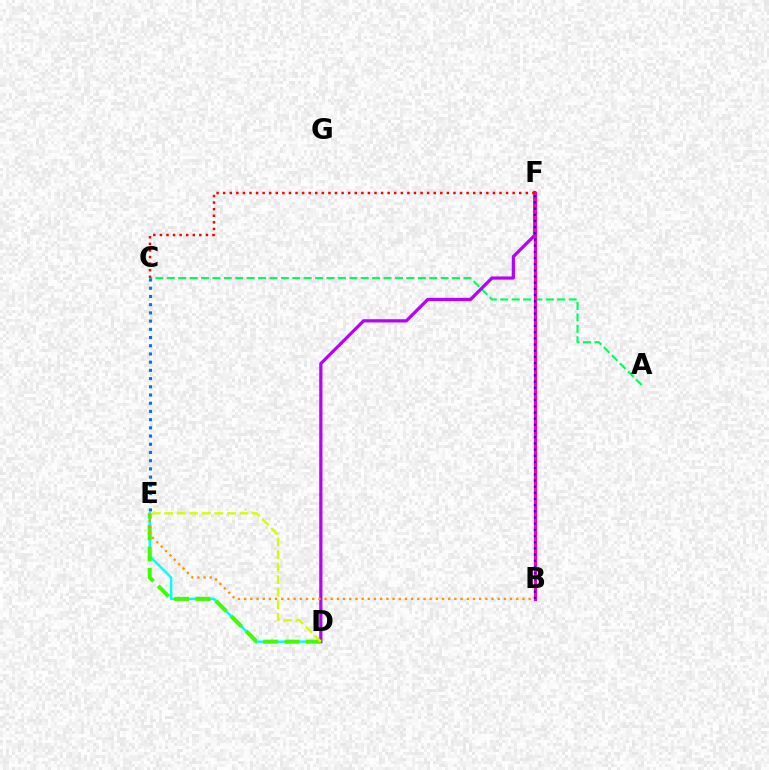{('A', 'C'): [{'color': '#00ff5c', 'line_style': 'dashed', 'thickness': 1.55}], ('C', 'E'): [{'color': '#0074ff', 'line_style': 'dotted', 'thickness': 2.23}], ('D', 'E'): [{'color': '#00fff6', 'line_style': 'solid', 'thickness': 1.75}, {'color': '#3dff00', 'line_style': 'dashed', 'thickness': 2.9}, {'color': '#d1ff00', 'line_style': 'dashed', 'thickness': 1.71}], ('D', 'F'): [{'color': '#b900ff', 'line_style': 'solid', 'thickness': 2.32}], ('B', 'F'): [{'color': '#ff00ac', 'line_style': 'solid', 'thickness': 2.25}, {'color': '#2500ff', 'line_style': 'dotted', 'thickness': 1.68}], ('C', 'F'): [{'color': '#ff0000', 'line_style': 'dotted', 'thickness': 1.79}], ('B', 'E'): [{'color': '#ff9400', 'line_style': 'dotted', 'thickness': 1.68}]}